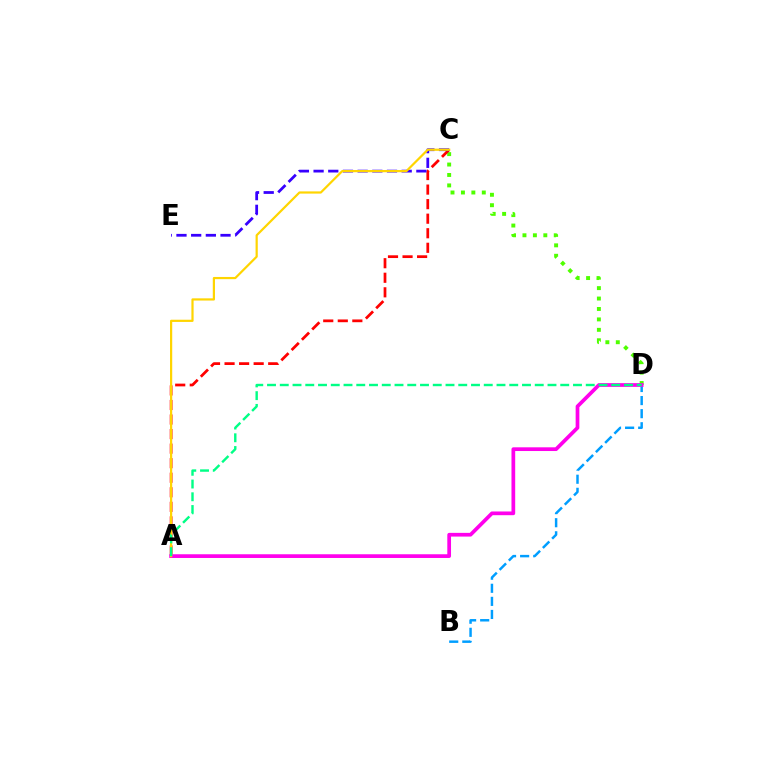{('C', 'D'): [{'color': '#4fff00', 'line_style': 'dotted', 'thickness': 2.83}], ('B', 'D'): [{'color': '#009eff', 'line_style': 'dashed', 'thickness': 1.78}], ('A', 'C'): [{'color': '#ff0000', 'line_style': 'dashed', 'thickness': 1.98}, {'color': '#ffd500', 'line_style': 'solid', 'thickness': 1.59}], ('A', 'D'): [{'color': '#ff00ed', 'line_style': 'solid', 'thickness': 2.67}, {'color': '#00ff86', 'line_style': 'dashed', 'thickness': 1.73}], ('C', 'E'): [{'color': '#3700ff', 'line_style': 'dashed', 'thickness': 1.99}]}